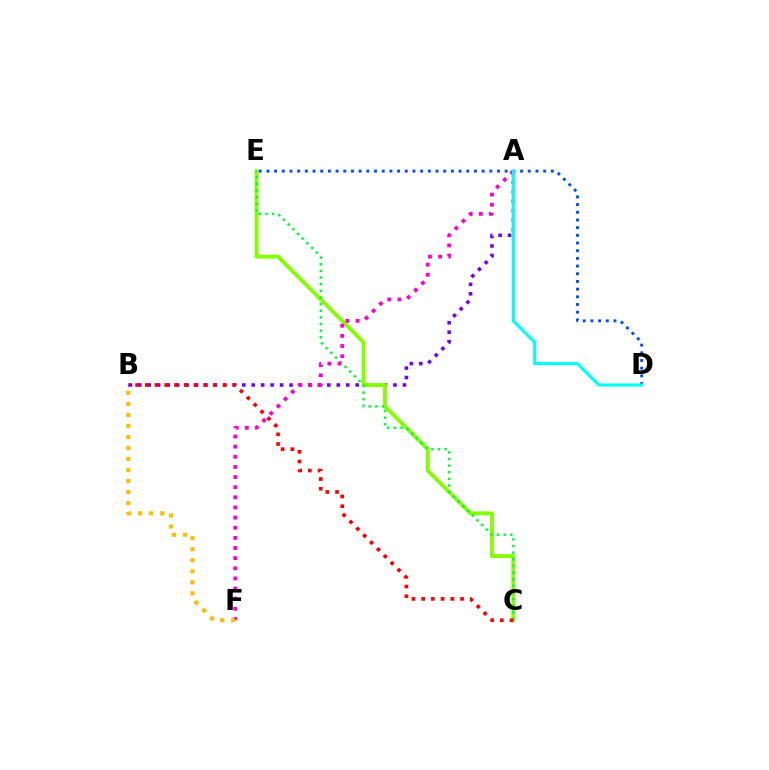{('A', 'B'): [{'color': '#7200ff', 'line_style': 'dotted', 'thickness': 2.57}], ('C', 'E'): [{'color': '#84ff00', 'line_style': 'solid', 'thickness': 2.78}, {'color': '#00ff39', 'line_style': 'dotted', 'thickness': 1.8}], ('A', 'F'): [{'color': '#ff00cf', 'line_style': 'dotted', 'thickness': 2.75}], ('B', 'F'): [{'color': '#ffbd00', 'line_style': 'dotted', 'thickness': 3.0}], ('D', 'E'): [{'color': '#004bff', 'line_style': 'dotted', 'thickness': 2.09}], ('A', 'D'): [{'color': '#00fff6', 'line_style': 'solid', 'thickness': 2.26}], ('B', 'C'): [{'color': '#ff0000', 'line_style': 'dotted', 'thickness': 2.64}]}